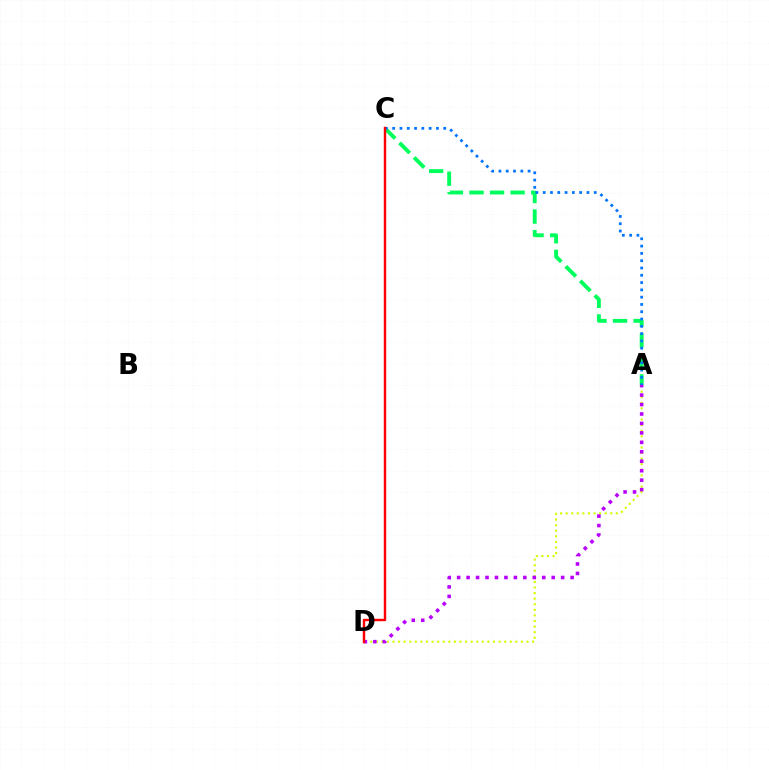{('A', 'C'): [{'color': '#00ff5c', 'line_style': 'dashed', 'thickness': 2.79}, {'color': '#0074ff', 'line_style': 'dotted', 'thickness': 1.98}], ('A', 'D'): [{'color': '#d1ff00', 'line_style': 'dotted', 'thickness': 1.52}, {'color': '#b900ff', 'line_style': 'dotted', 'thickness': 2.57}], ('C', 'D'): [{'color': '#ff0000', 'line_style': 'solid', 'thickness': 1.74}]}